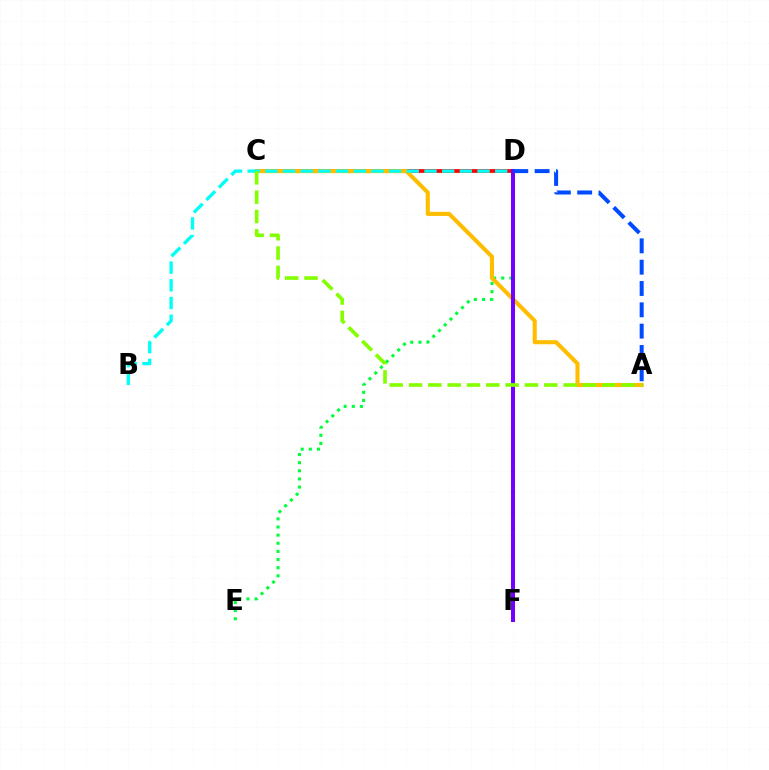{('D', 'F'): [{'color': '#ff00cf', 'line_style': 'dotted', 'thickness': 2.06}, {'color': '#7200ff', 'line_style': 'solid', 'thickness': 2.86}], ('D', 'E'): [{'color': '#00ff39', 'line_style': 'dotted', 'thickness': 2.21}], ('C', 'D'): [{'color': '#ff0000', 'line_style': 'solid', 'thickness': 2.69}], ('A', 'C'): [{'color': '#ffbd00', 'line_style': 'solid', 'thickness': 2.95}, {'color': '#84ff00', 'line_style': 'dashed', 'thickness': 2.62}], ('B', 'D'): [{'color': '#00fff6', 'line_style': 'dashed', 'thickness': 2.4}], ('A', 'D'): [{'color': '#004bff', 'line_style': 'dashed', 'thickness': 2.9}]}